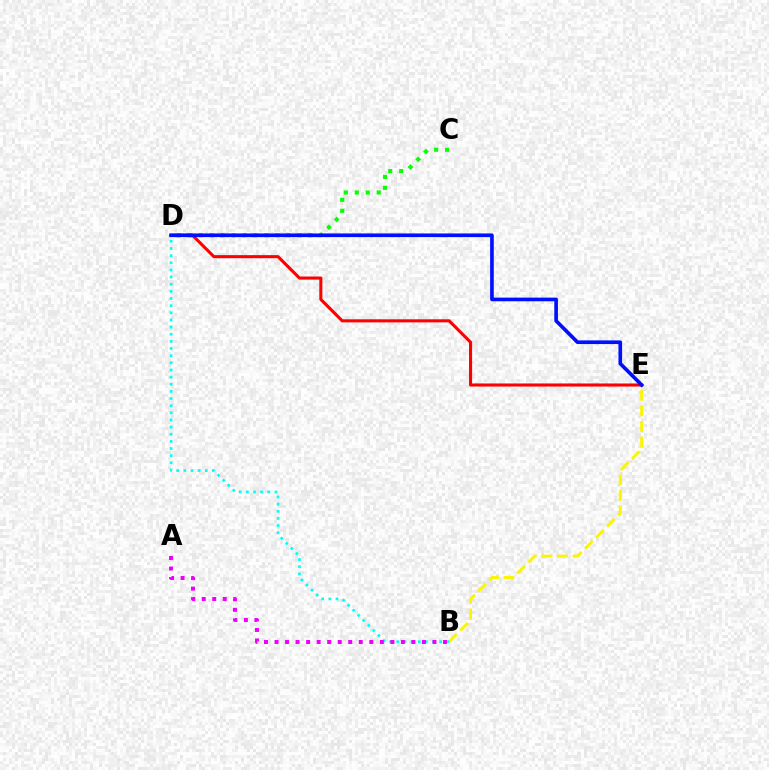{('C', 'D'): [{'color': '#08ff00', 'line_style': 'dotted', 'thickness': 2.98}], ('B', 'E'): [{'color': '#fcf500', 'line_style': 'dashed', 'thickness': 2.12}], ('D', 'E'): [{'color': '#ff0000', 'line_style': 'solid', 'thickness': 2.22}, {'color': '#0010ff', 'line_style': 'solid', 'thickness': 2.64}], ('B', 'D'): [{'color': '#00fff6', 'line_style': 'dotted', 'thickness': 1.94}], ('A', 'B'): [{'color': '#ee00ff', 'line_style': 'dotted', 'thickness': 2.86}]}